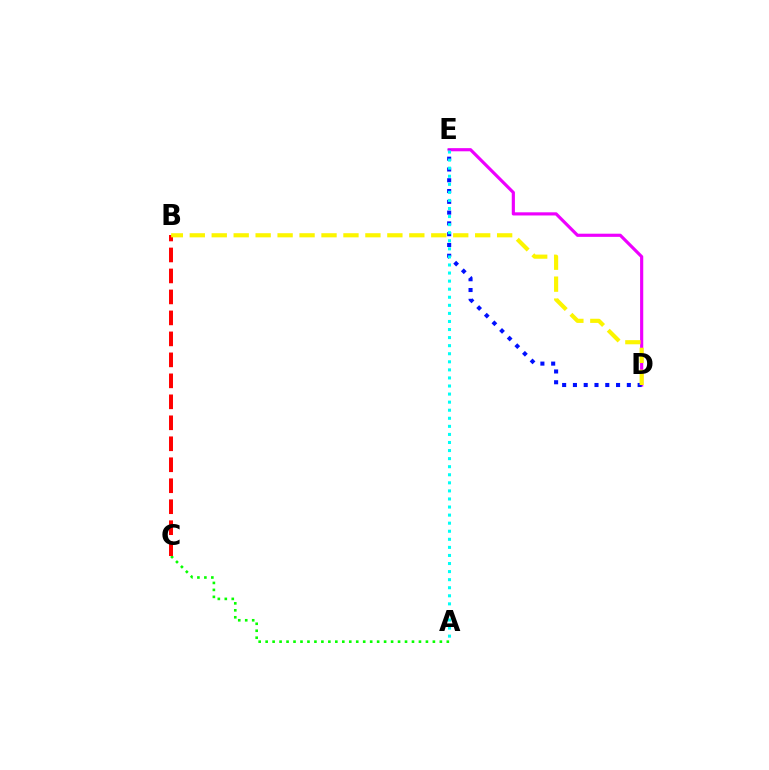{('A', 'C'): [{'color': '#08ff00', 'line_style': 'dotted', 'thickness': 1.89}], ('D', 'E'): [{'color': '#ee00ff', 'line_style': 'solid', 'thickness': 2.27}, {'color': '#0010ff', 'line_style': 'dotted', 'thickness': 2.93}], ('B', 'C'): [{'color': '#ff0000', 'line_style': 'dashed', 'thickness': 2.85}], ('B', 'D'): [{'color': '#fcf500', 'line_style': 'dashed', 'thickness': 2.98}], ('A', 'E'): [{'color': '#00fff6', 'line_style': 'dotted', 'thickness': 2.19}]}